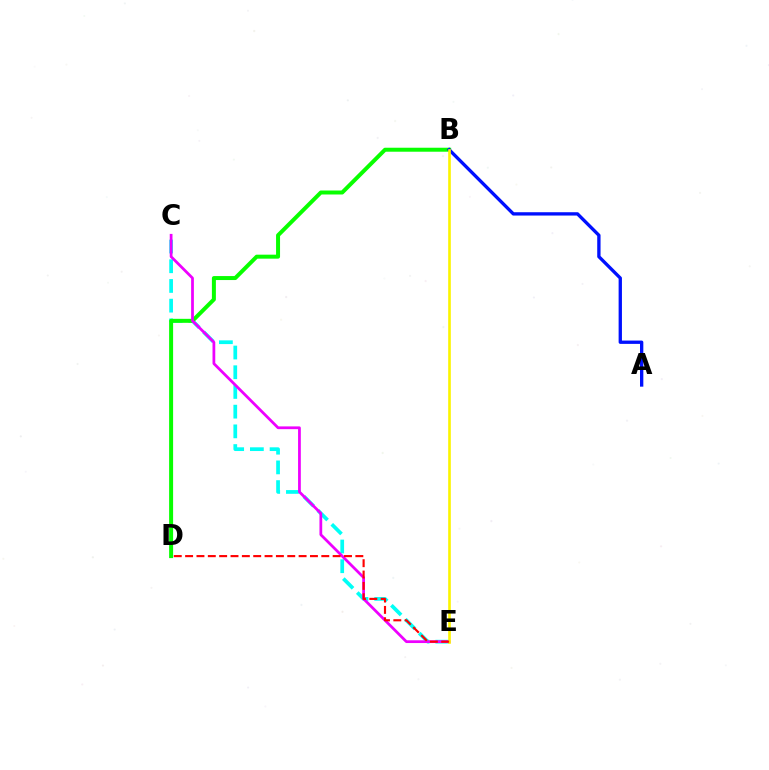{('C', 'E'): [{'color': '#00fff6', 'line_style': 'dashed', 'thickness': 2.68}, {'color': '#ee00ff', 'line_style': 'solid', 'thickness': 1.98}], ('B', 'D'): [{'color': '#08ff00', 'line_style': 'solid', 'thickness': 2.87}], ('A', 'B'): [{'color': '#0010ff', 'line_style': 'solid', 'thickness': 2.39}], ('B', 'E'): [{'color': '#fcf500', 'line_style': 'solid', 'thickness': 1.9}], ('D', 'E'): [{'color': '#ff0000', 'line_style': 'dashed', 'thickness': 1.54}]}